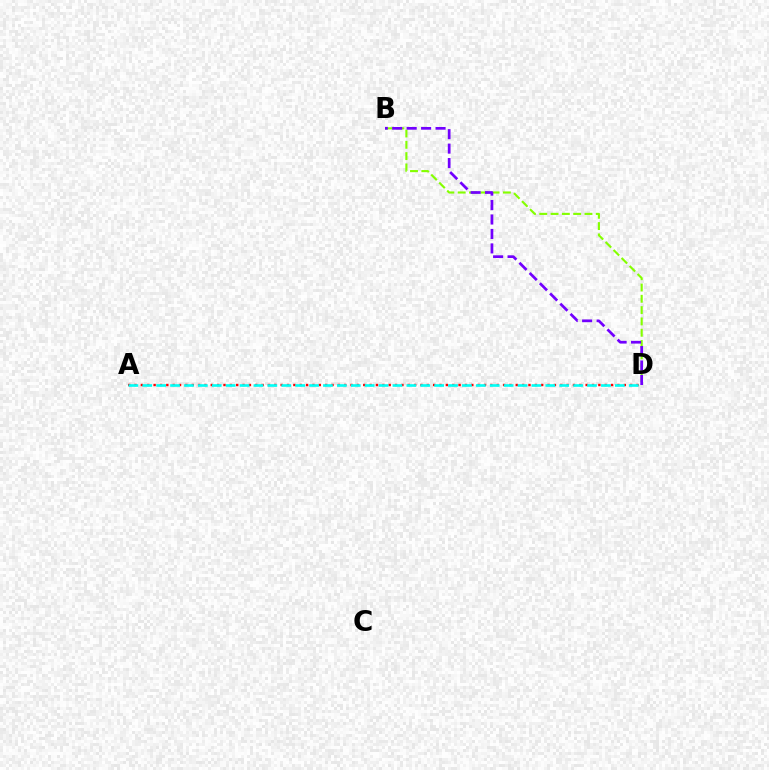{('B', 'D'): [{'color': '#84ff00', 'line_style': 'dashed', 'thickness': 1.54}, {'color': '#7200ff', 'line_style': 'dashed', 'thickness': 1.96}], ('A', 'D'): [{'color': '#ff0000', 'line_style': 'dotted', 'thickness': 1.73}, {'color': '#00fff6', 'line_style': 'dashed', 'thickness': 1.89}]}